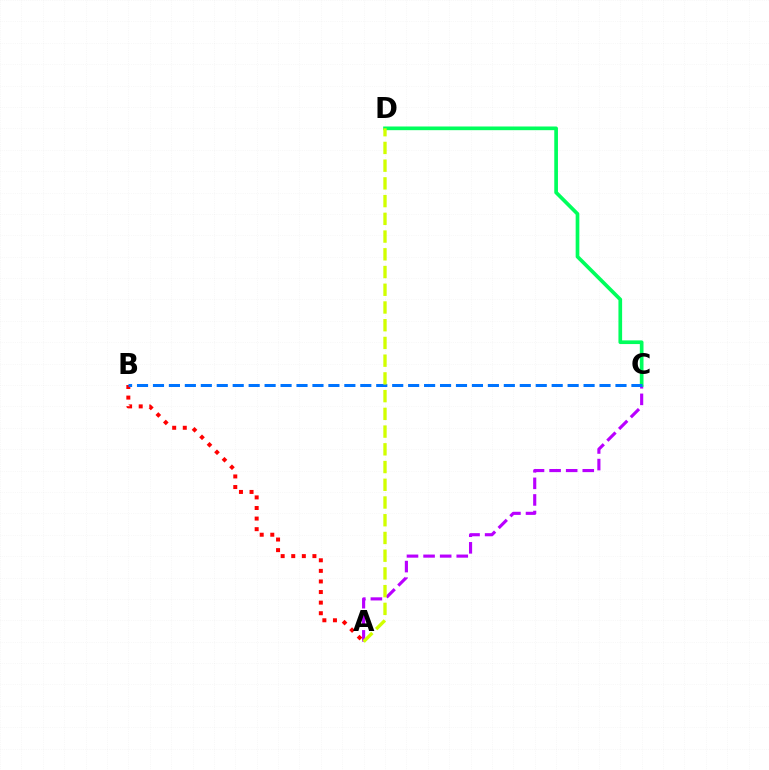{('A', 'C'): [{'color': '#b900ff', 'line_style': 'dashed', 'thickness': 2.25}], ('C', 'D'): [{'color': '#00ff5c', 'line_style': 'solid', 'thickness': 2.65}], ('A', 'B'): [{'color': '#ff0000', 'line_style': 'dotted', 'thickness': 2.88}], ('B', 'C'): [{'color': '#0074ff', 'line_style': 'dashed', 'thickness': 2.17}], ('A', 'D'): [{'color': '#d1ff00', 'line_style': 'dashed', 'thickness': 2.41}]}